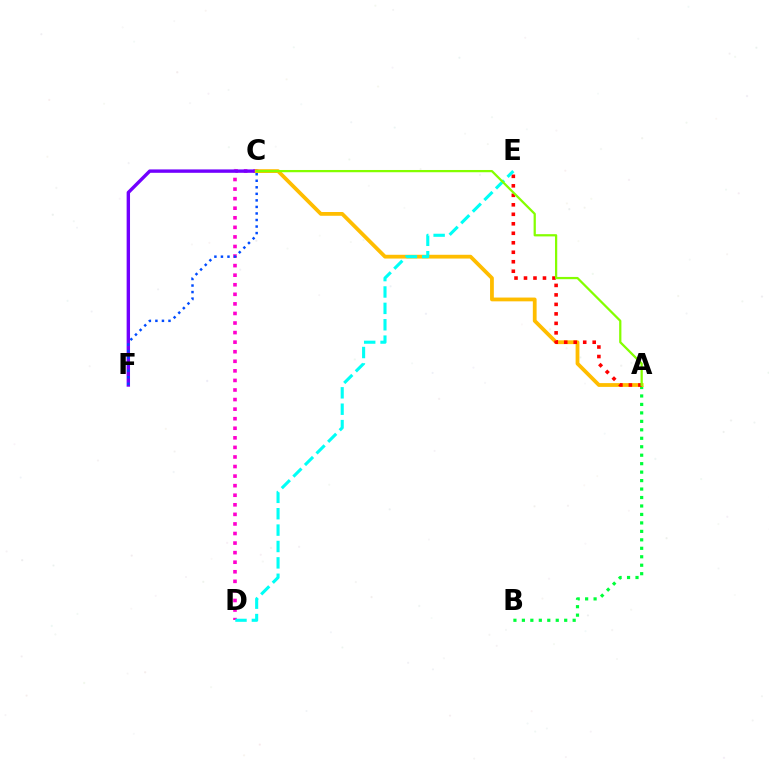{('C', 'D'): [{'color': '#ff00cf', 'line_style': 'dotted', 'thickness': 2.6}], ('C', 'F'): [{'color': '#7200ff', 'line_style': 'solid', 'thickness': 2.44}, {'color': '#004bff', 'line_style': 'dotted', 'thickness': 1.78}], ('A', 'B'): [{'color': '#00ff39', 'line_style': 'dotted', 'thickness': 2.3}], ('A', 'C'): [{'color': '#ffbd00', 'line_style': 'solid', 'thickness': 2.72}, {'color': '#84ff00', 'line_style': 'solid', 'thickness': 1.62}], ('A', 'E'): [{'color': '#ff0000', 'line_style': 'dotted', 'thickness': 2.58}], ('D', 'E'): [{'color': '#00fff6', 'line_style': 'dashed', 'thickness': 2.23}]}